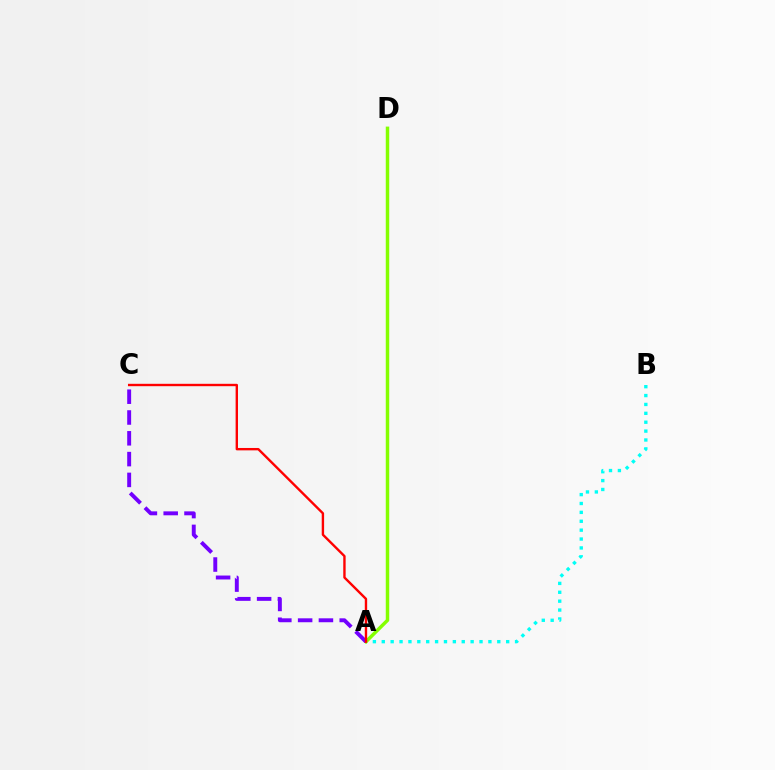{('A', 'B'): [{'color': '#00fff6', 'line_style': 'dotted', 'thickness': 2.41}], ('A', 'D'): [{'color': '#84ff00', 'line_style': 'solid', 'thickness': 2.5}], ('A', 'C'): [{'color': '#7200ff', 'line_style': 'dashed', 'thickness': 2.83}, {'color': '#ff0000', 'line_style': 'solid', 'thickness': 1.72}]}